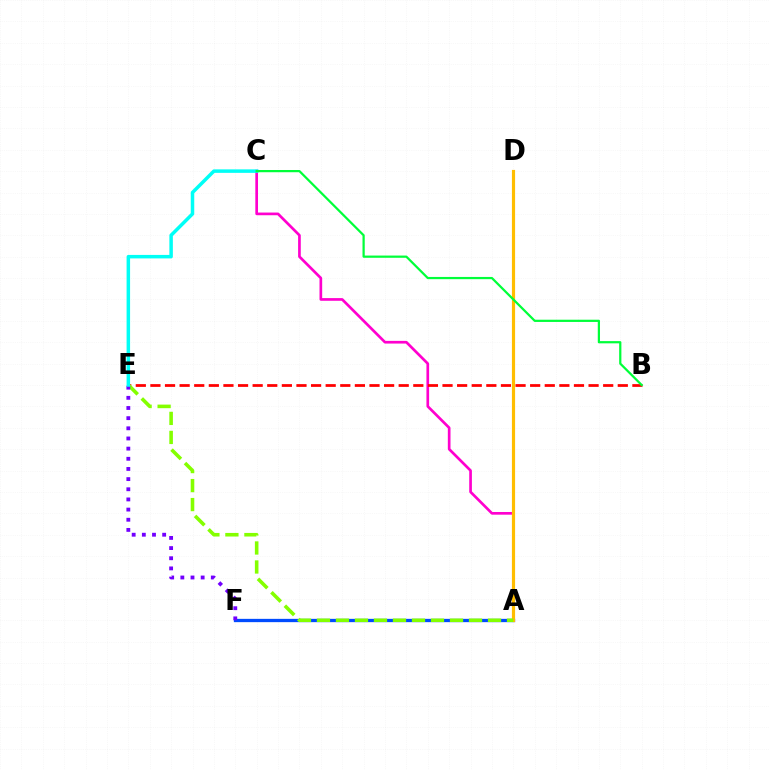{('A', 'C'): [{'color': '#ff00cf', 'line_style': 'solid', 'thickness': 1.93}], ('B', 'E'): [{'color': '#ff0000', 'line_style': 'dashed', 'thickness': 1.98}], ('A', 'F'): [{'color': '#004bff', 'line_style': 'solid', 'thickness': 2.37}], ('A', 'D'): [{'color': '#ffbd00', 'line_style': 'solid', 'thickness': 2.29}], ('A', 'E'): [{'color': '#84ff00', 'line_style': 'dashed', 'thickness': 2.58}], ('E', 'F'): [{'color': '#7200ff', 'line_style': 'dotted', 'thickness': 2.76}], ('C', 'E'): [{'color': '#00fff6', 'line_style': 'solid', 'thickness': 2.52}], ('B', 'C'): [{'color': '#00ff39', 'line_style': 'solid', 'thickness': 1.6}]}